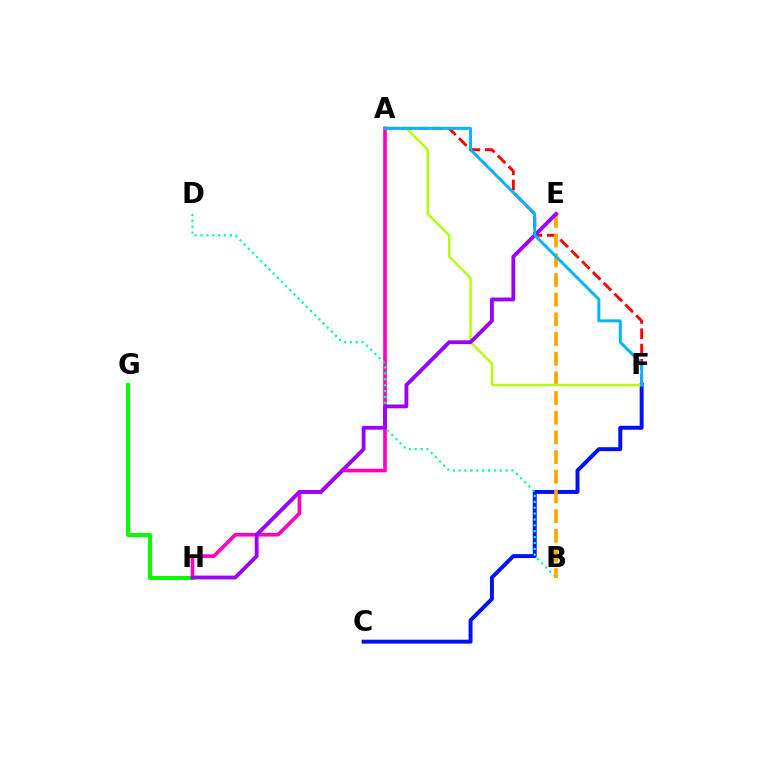{('C', 'F'): [{'color': '#0010ff', 'line_style': 'solid', 'thickness': 2.84}], ('A', 'H'): [{'color': '#ff00bd', 'line_style': 'solid', 'thickness': 2.62}], ('B', 'D'): [{'color': '#00ff9d', 'line_style': 'dotted', 'thickness': 1.59}], ('A', 'F'): [{'color': '#ff0000', 'line_style': 'dashed', 'thickness': 2.08}, {'color': '#b3ff00', 'line_style': 'solid', 'thickness': 1.71}, {'color': '#00b5ff', 'line_style': 'solid', 'thickness': 2.13}], ('B', 'E'): [{'color': '#ffa500', 'line_style': 'dashed', 'thickness': 2.67}], ('G', 'H'): [{'color': '#08ff00', 'line_style': 'solid', 'thickness': 2.89}], ('E', 'H'): [{'color': '#9b00ff', 'line_style': 'solid', 'thickness': 2.75}]}